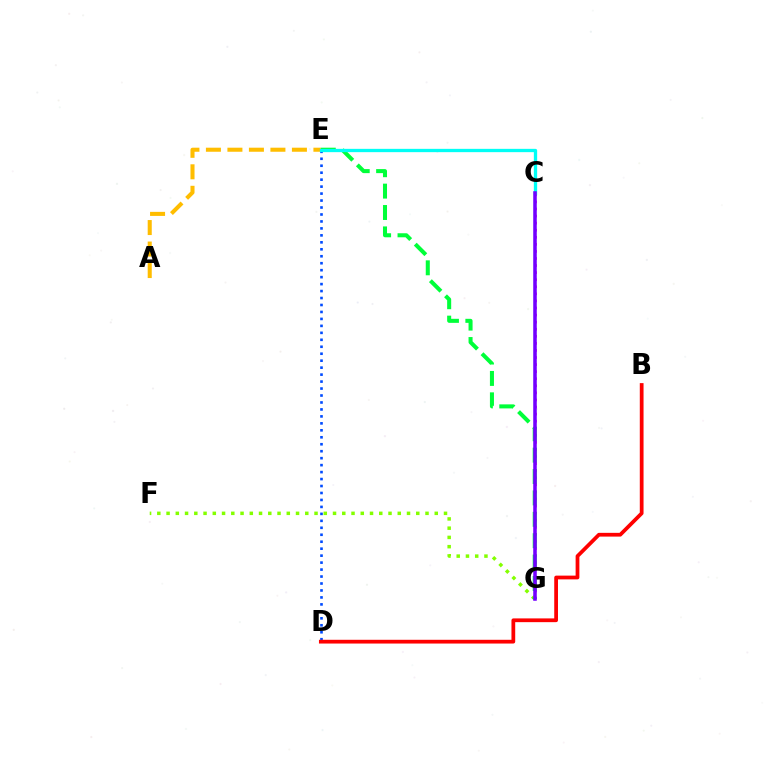{('D', 'E'): [{'color': '#004bff', 'line_style': 'dotted', 'thickness': 1.89}], ('A', 'E'): [{'color': '#ffbd00', 'line_style': 'dashed', 'thickness': 2.92}], ('F', 'G'): [{'color': '#84ff00', 'line_style': 'dotted', 'thickness': 2.51}], ('C', 'G'): [{'color': '#ff00cf', 'line_style': 'dotted', 'thickness': 1.92}, {'color': '#7200ff', 'line_style': 'solid', 'thickness': 2.55}], ('E', 'G'): [{'color': '#00ff39', 'line_style': 'dashed', 'thickness': 2.91}], ('B', 'D'): [{'color': '#ff0000', 'line_style': 'solid', 'thickness': 2.7}], ('C', 'E'): [{'color': '#00fff6', 'line_style': 'solid', 'thickness': 2.38}]}